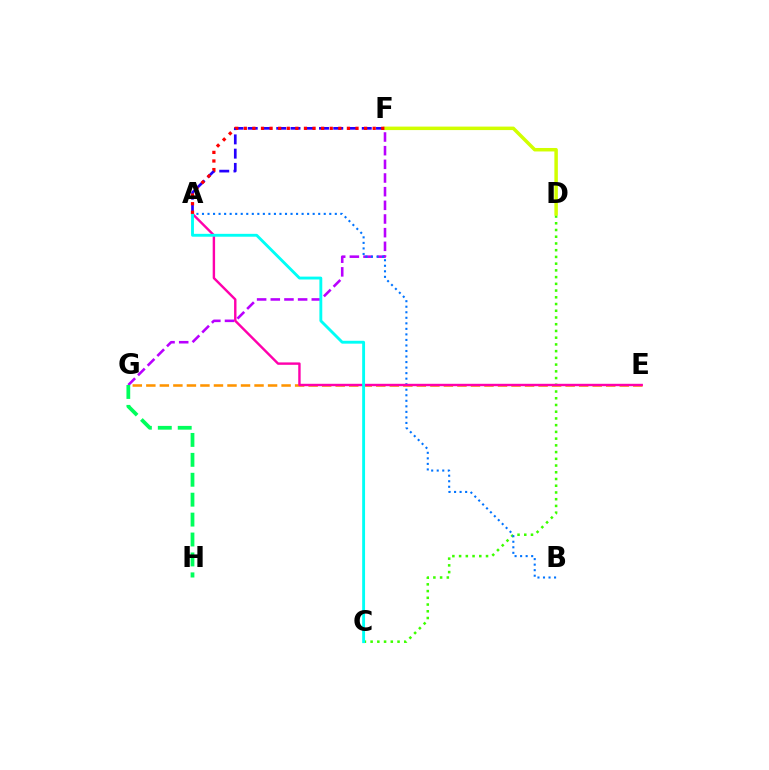{('E', 'G'): [{'color': '#ff9400', 'line_style': 'dashed', 'thickness': 1.84}], ('A', 'F'): [{'color': '#2500ff', 'line_style': 'dashed', 'thickness': 1.94}, {'color': '#ff0000', 'line_style': 'dotted', 'thickness': 2.33}], ('C', 'D'): [{'color': '#3dff00', 'line_style': 'dotted', 'thickness': 1.83}], ('F', 'G'): [{'color': '#b900ff', 'line_style': 'dashed', 'thickness': 1.86}], ('A', 'B'): [{'color': '#0074ff', 'line_style': 'dotted', 'thickness': 1.5}], ('A', 'E'): [{'color': '#ff00ac', 'line_style': 'solid', 'thickness': 1.74}], ('D', 'F'): [{'color': '#d1ff00', 'line_style': 'solid', 'thickness': 2.5}], ('G', 'H'): [{'color': '#00ff5c', 'line_style': 'dashed', 'thickness': 2.71}], ('A', 'C'): [{'color': '#00fff6', 'line_style': 'solid', 'thickness': 2.07}]}